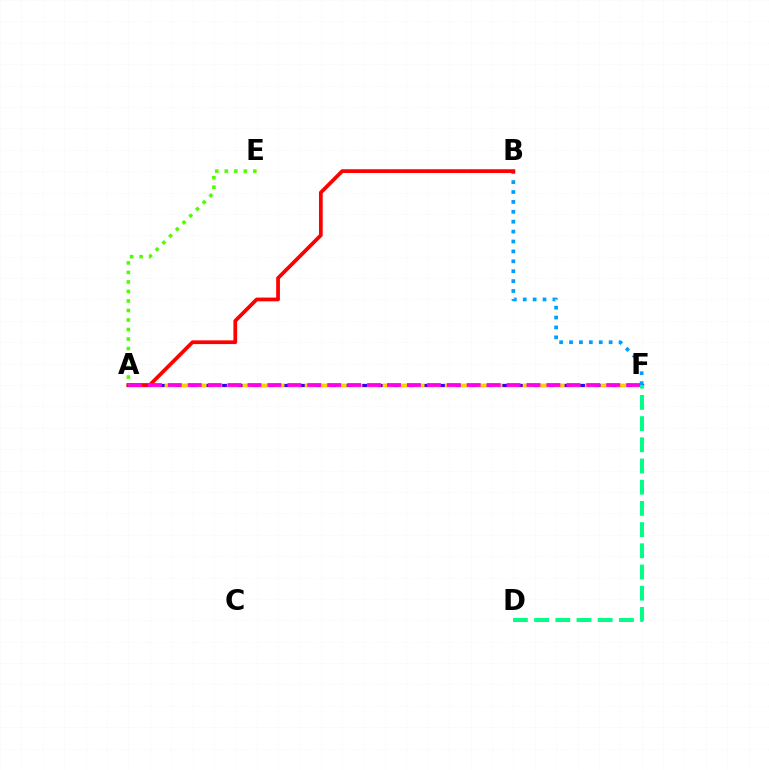{('A', 'F'): [{'color': '#3700ff', 'line_style': 'solid', 'thickness': 2.34}, {'color': '#ffd500', 'line_style': 'dashed', 'thickness': 2.11}, {'color': '#ff00ed', 'line_style': 'dashed', 'thickness': 2.71}], ('B', 'F'): [{'color': '#009eff', 'line_style': 'dotted', 'thickness': 2.69}], ('A', 'B'): [{'color': '#ff0000', 'line_style': 'solid', 'thickness': 2.69}], ('D', 'F'): [{'color': '#00ff86', 'line_style': 'dashed', 'thickness': 2.88}], ('A', 'E'): [{'color': '#4fff00', 'line_style': 'dotted', 'thickness': 2.58}]}